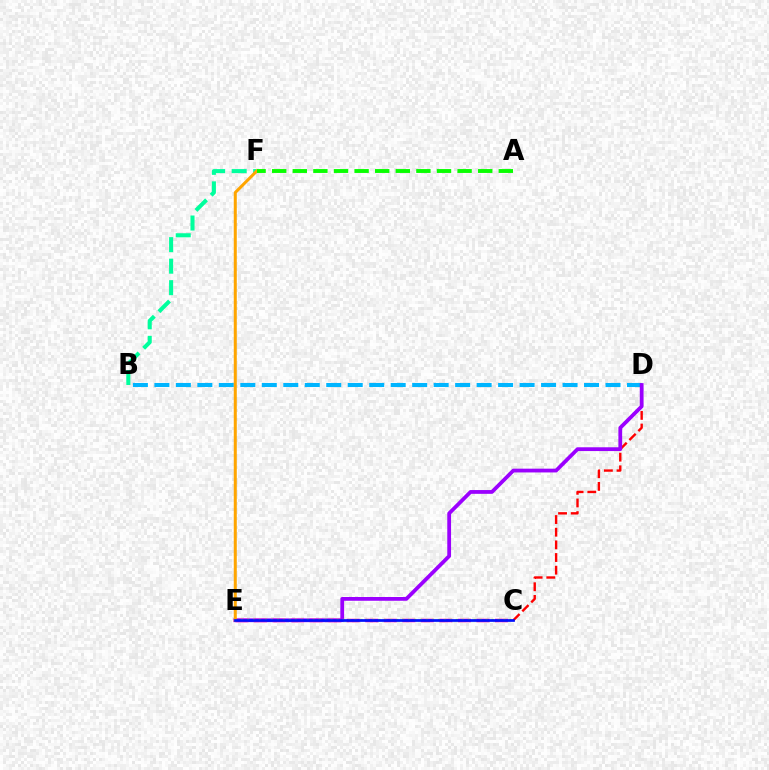{('C', 'D'): [{'color': '#ff0000', 'line_style': 'dashed', 'thickness': 1.72}], ('B', 'D'): [{'color': '#00b5ff', 'line_style': 'dashed', 'thickness': 2.92}], ('D', 'E'): [{'color': '#9b00ff', 'line_style': 'solid', 'thickness': 2.72}], ('C', 'E'): [{'color': '#ff00bd', 'line_style': 'dashed', 'thickness': 2.52}, {'color': '#b3ff00', 'line_style': 'dotted', 'thickness': 1.62}, {'color': '#0010ff', 'line_style': 'solid', 'thickness': 1.95}], ('B', 'F'): [{'color': '#00ff9d', 'line_style': 'dashed', 'thickness': 2.92}], ('E', 'F'): [{'color': '#ffa500', 'line_style': 'solid', 'thickness': 2.17}], ('A', 'F'): [{'color': '#08ff00', 'line_style': 'dashed', 'thickness': 2.8}]}